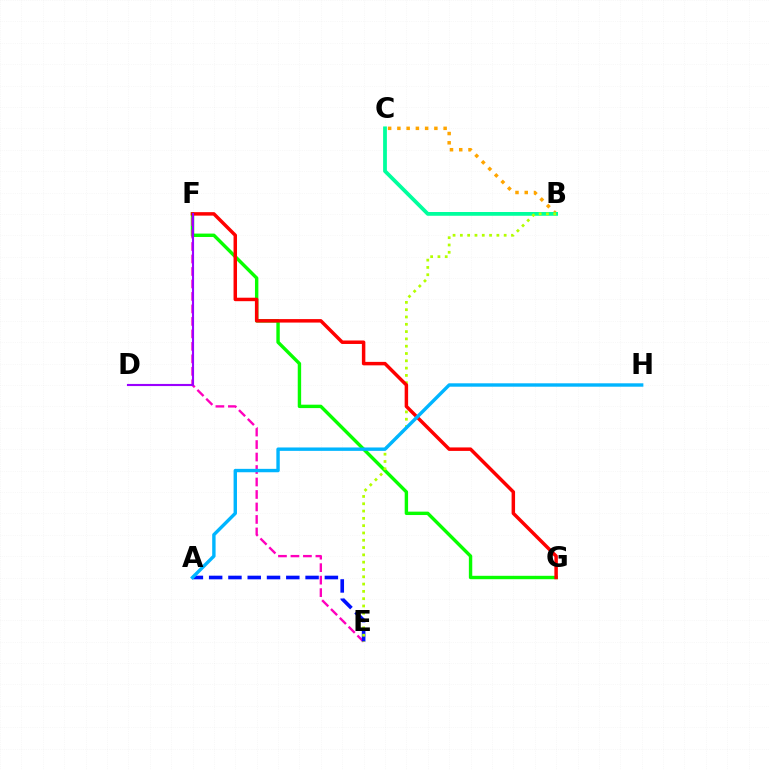{('B', 'C'): [{'color': '#ffa500', 'line_style': 'dotted', 'thickness': 2.51}, {'color': '#00ff9d', 'line_style': 'solid', 'thickness': 2.72}], ('F', 'G'): [{'color': '#08ff00', 'line_style': 'solid', 'thickness': 2.45}, {'color': '#ff0000', 'line_style': 'solid', 'thickness': 2.5}], ('E', 'F'): [{'color': '#ff00bd', 'line_style': 'dashed', 'thickness': 1.7}], ('A', 'E'): [{'color': '#0010ff', 'line_style': 'dashed', 'thickness': 2.62}], ('B', 'E'): [{'color': '#b3ff00', 'line_style': 'dotted', 'thickness': 1.98}], ('A', 'H'): [{'color': '#00b5ff', 'line_style': 'solid', 'thickness': 2.45}], ('D', 'F'): [{'color': '#9b00ff', 'line_style': 'solid', 'thickness': 1.54}]}